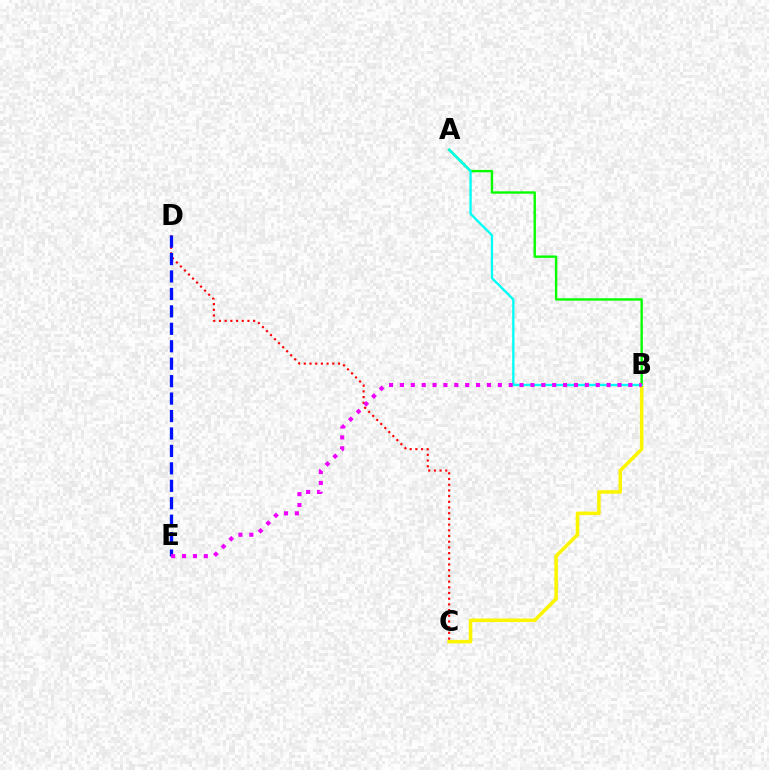{('B', 'C'): [{'color': '#fcf500', 'line_style': 'solid', 'thickness': 2.54}], ('C', 'D'): [{'color': '#ff0000', 'line_style': 'dotted', 'thickness': 1.55}], ('A', 'B'): [{'color': '#08ff00', 'line_style': 'solid', 'thickness': 1.73}, {'color': '#00fff6', 'line_style': 'solid', 'thickness': 1.68}], ('D', 'E'): [{'color': '#0010ff', 'line_style': 'dashed', 'thickness': 2.37}], ('B', 'E'): [{'color': '#ee00ff', 'line_style': 'dotted', 'thickness': 2.96}]}